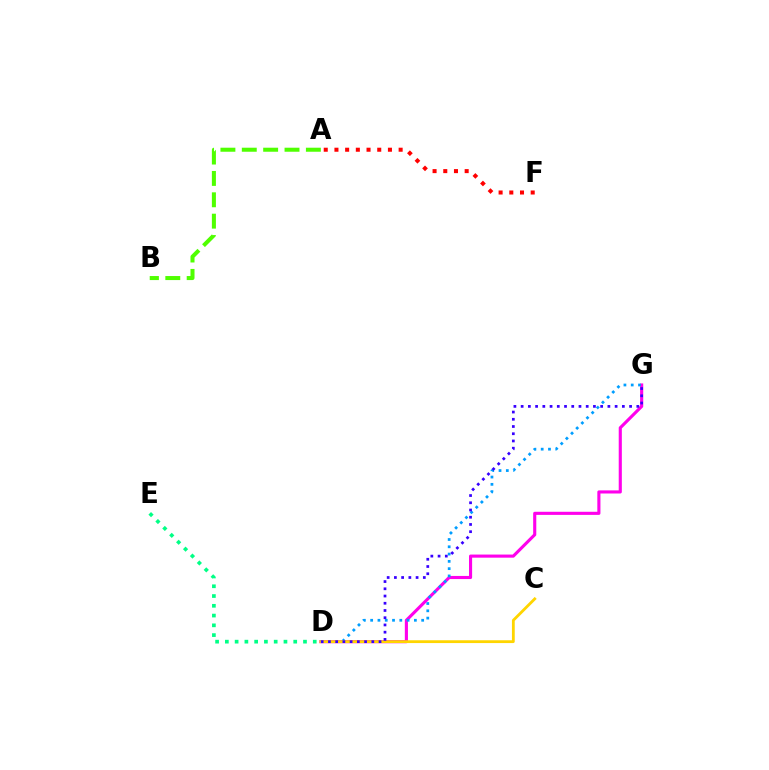{('D', 'G'): [{'color': '#ff00ed', 'line_style': 'solid', 'thickness': 2.24}, {'color': '#009eff', 'line_style': 'dotted', 'thickness': 1.98}, {'color': '#3700ff', 'line_style': 'dotted', 'thickness': 1.96}], ('A', 'F'): [{'color': '#ff0000', 'line_style': 'dotted', 'thickness': 2.91}], ('A', 'B'): [{'color': '#4fff00', 'line_style': 'dashed', 'thickness': 2.9}], ('C', 'D'): [{'color': '#ffd500', 'line_style': 'solid', 'thickness': 2.02}], ('D', 'E'): [{'color': '#00ff86', 'line_style': 'dotted', 'thickness': 2.65}]}